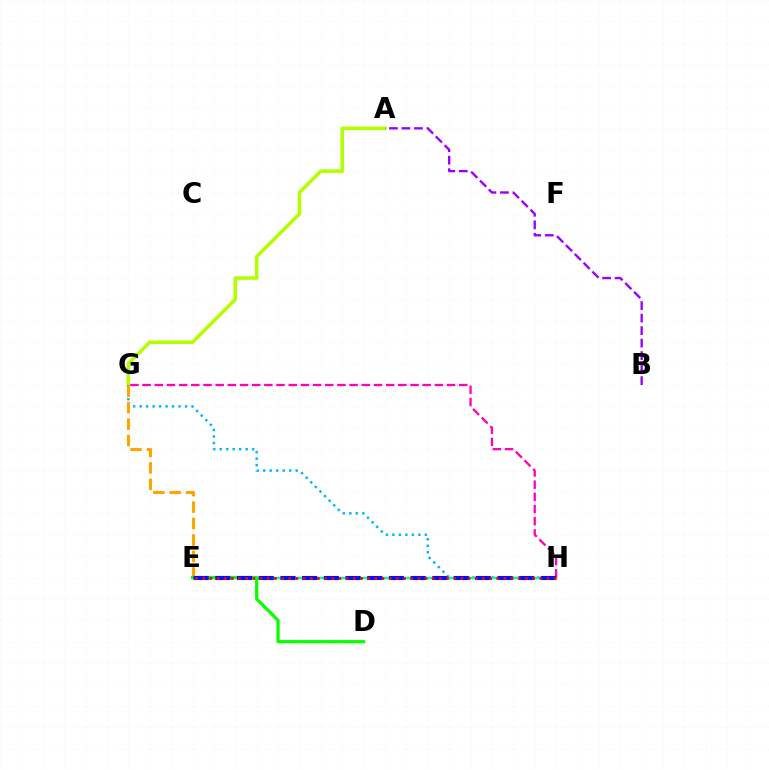{('A', 'G'): [{'color': '#b3ff00', 'line_style': 'solid', 'thickness': 2.56}], ('G', 'H'): [{'color': '#00b5ff', 'line_style': 'dotted', 'thickness': 1.76}, {'color': '#ff00bd', 'line_style': 'dashed', 'thickness': 1.65}], ('E', 'H'): [{'color': '#00ff9d', 'line_style': 'solid', 'thickness': 1.79}, {'color': '#0010ff', 'line_style': 'dashed', 'thickness': 2.95}, {'color': '#ff0000', 'line_style': 'dotted', 'thickness': 1.95}], ('A', 'B'): [{'color': '#9b00ff', 'line_style': 'dashed', 'thickness': 1.7}], ('E', 'G'): [{'color': '#ffa500', 'line_style': 'dashed', 'thickness': 2.23}], ('D', 'E'): [{'color': '#08ff00', 'line_style': 'solid', 'thickness': 2.31}]}